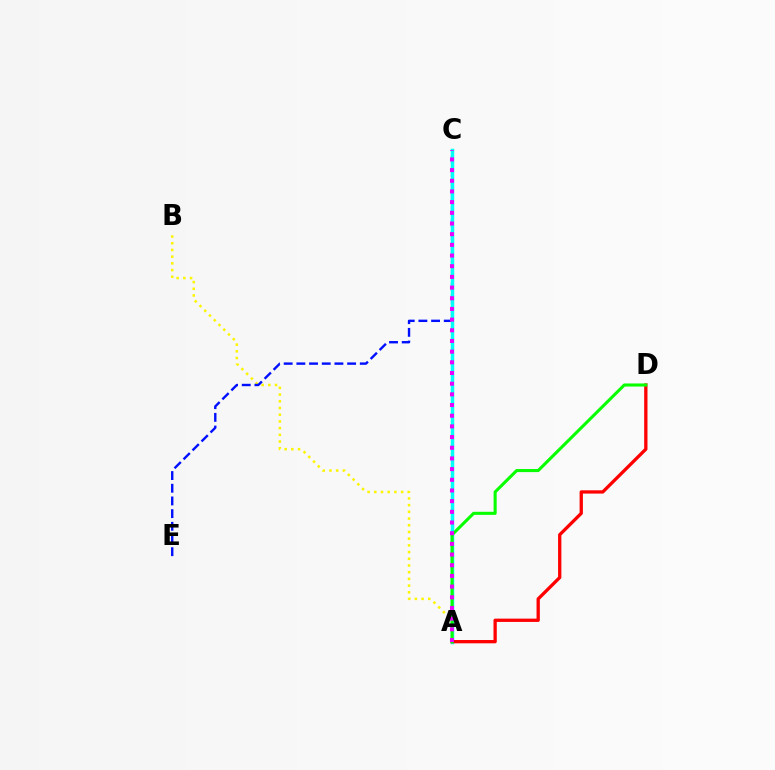{('A', 'B'): [{'color': '#fcf500', 'line_style': 'dotted', 'thickness': 1.82}], ('C', 'E'): [{'color': '#0010ff', 'line_style': 'dashed', 'thickness': 1.72}], ('A', 'C'): [{'color': '#00fff6', 'line_style': 'solid', 'thickness': 2.51}, {'color': '#ee00ff', 'line_style': 'dotted', 'thickness': 2.9}], ('A', 'D'): [{'color': '#ff0000', 'line_style': 'solid', 'thickness': 2.37}, {'color': '#08ff00', 'line_style': 'solid', 'thickness': 2.21}]}